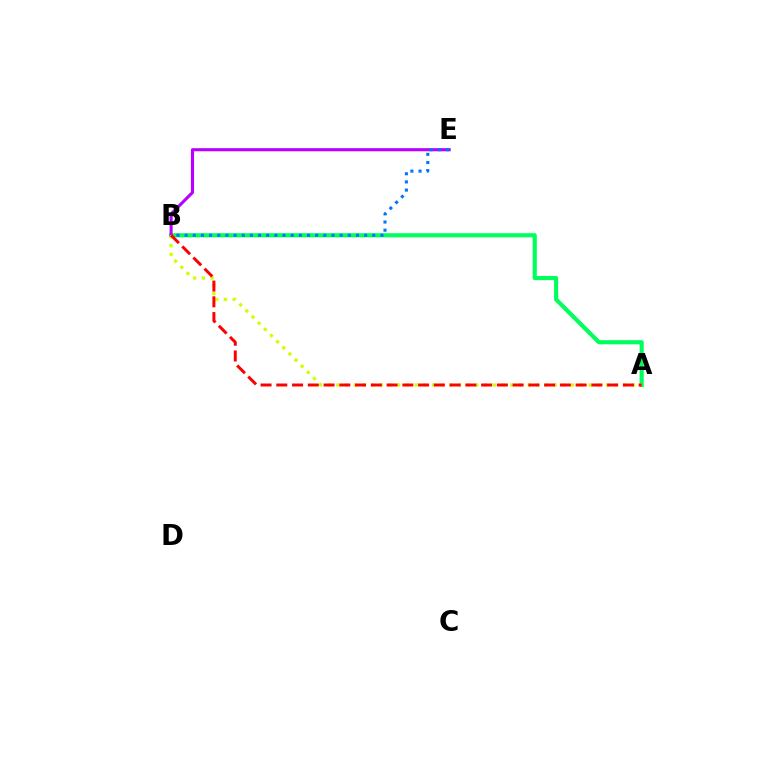{('A', 'B'): [{'color': '#00ff5c', 'line_style': 'solid', 'thickness': 2.98}, {'color': '#d1ff00', 'line_style': 'dotted', 'thickness': 2.36}, {'color': '#ff0000', 'line_style': 'dashed', 'thickness': 2.14}], ('B', 'E'): [{'color': '#b900ff', 'line_style': 'solid', 'thickness': 2.23}, {'color': '#0074ff', 'line_style': 'dotted', 'thickness': 2.22}]}